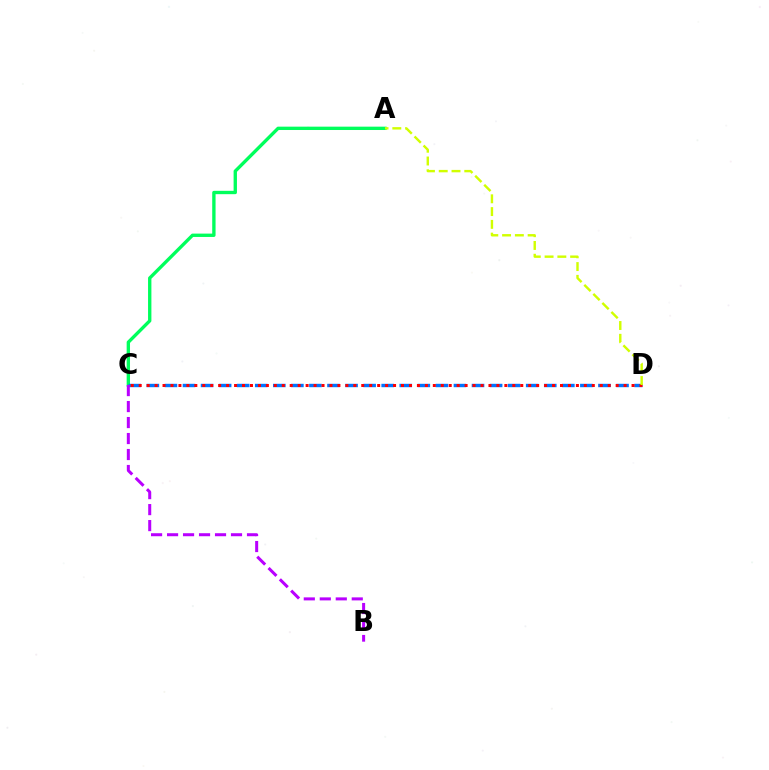{('A', 'C'): [{'color': '#00ff5c', 'line_style': 'solid', 'thickness': 2.41}], ('C', 'D'): [{'color': '#0074ff', 'line_style': 'dashed', 'thickness': 2.45}, {'color': '#ff0000', 'line_style': 'dotted', 'thickness': 2.16}], ('B', 'C'): [{'color': '#b900ff', 'line_style': 'dashed', 'thickness': 2.17}], ('A', 'D'): [{'color': '#d1ff00', 'line_style': 'dashed', 'thickness': 1.74}]}